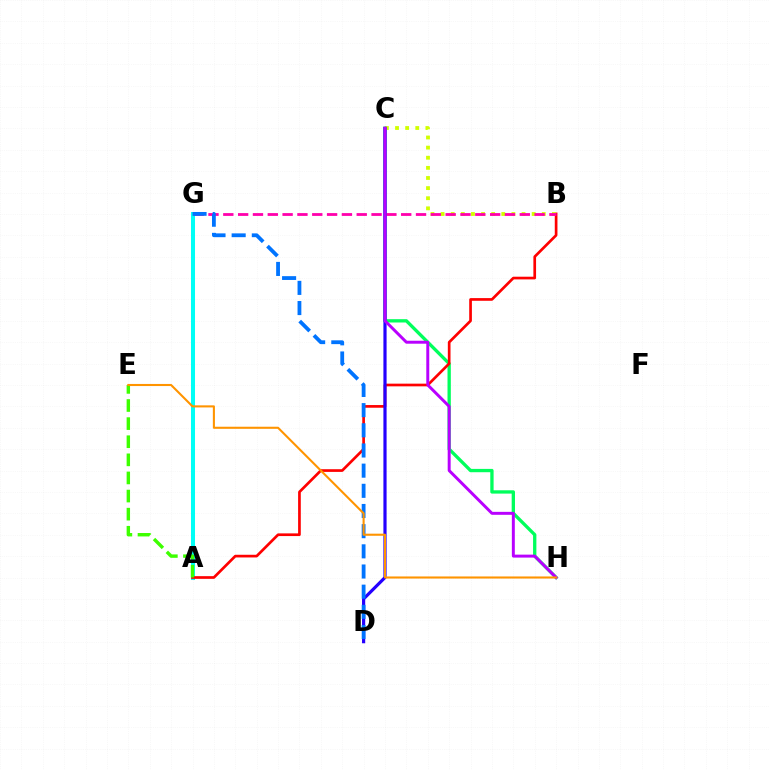{('A', 'G'): [{'color': '#00fff6', 'line_style': 'solid', 'thickness': 2.9}], ('C', 'H'): [{'color': '#00ff5c', 'line_style': 'solid', 'thickness': 2.39}, {'color': '#b900ff', 'line_style': 'solid', 'thickness': 2.13}], ('A', 'B'): [{'color': '#ff0000', 'line_style': 'solid', 'thickness': 1.93}], ('B', 'C'): [{'color': '#d1ff00', 'line_style': 'dotted', 'thickness': 2.75}], ('A', 'E'): [{'color': '#3dff00', 'line_style': 'dashed', 'thickness': 2.46}], ('B', 'G'): [{'color': '#ff00ac', 'line_style': 'dashed', 'thickness': 2.01}], ('C', 'D'): [{'color': '#2500ff', 'line_style': 'solid', 'thickness': 2.29}], ('D', 'G'): [{'color': '#0074ff', 'line_style': 'dashed', 'thickness': 2.74}], ('E', 'H'): [{'color': '#ff9400', 'line_style': 'solid', 'thickness': 1.51}]}